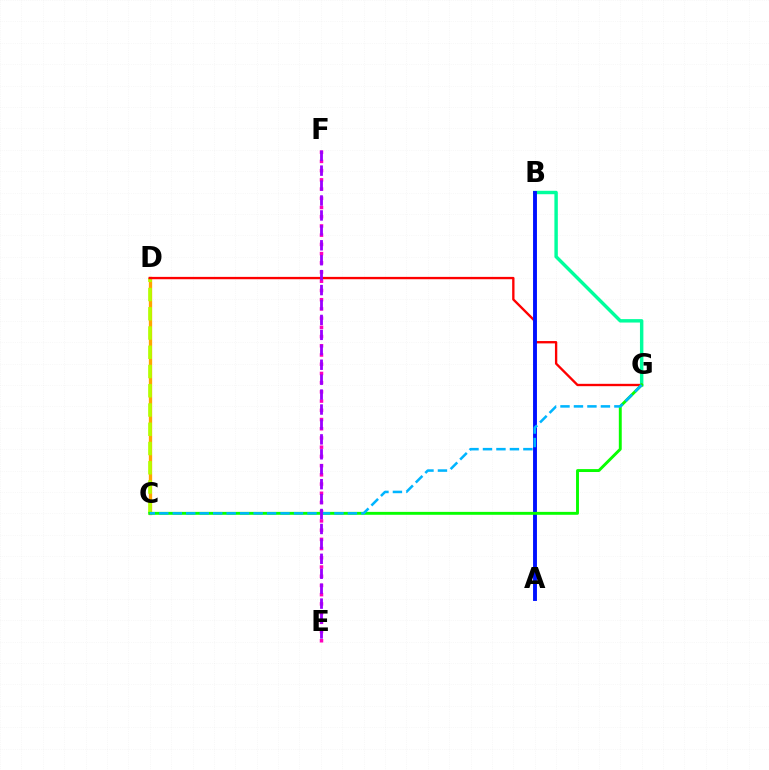{('B', 'G'): [{'color': '#00ff9d', 'line_style': 'solid', 'thickness': 2.47}], ('C', 'D'): [{'color': '#ffa500', 'line_style': 'solid', 'thickness': 2.39}, {'color': '#b3ff00', 'line_style': 'dashed', 'thickness': 2.62}], ('D', 'G'): [{'color': '#ff0000', 'line_style': 'solid', 'thickness': 1.69}], ('A', 'B'): [{'color': '#0010ff', 'line_style': 'solid', 'thickness': 2.8}], ('E', 'F'): [{'color': '#ff00bd', 'line_style': 'dotted', 'thickness': 2.5}, {'color': '#9b00ff', 'line_style': 'dashed', 'thickness': 2.03}], ('C', 'G'): [{'color': '#08ff00', 'line_style': 'solid', 'thickness': 2.1}, {'color': '#00b5ff', 'line_style': 'dashed', 'thickness': 1.83}]}